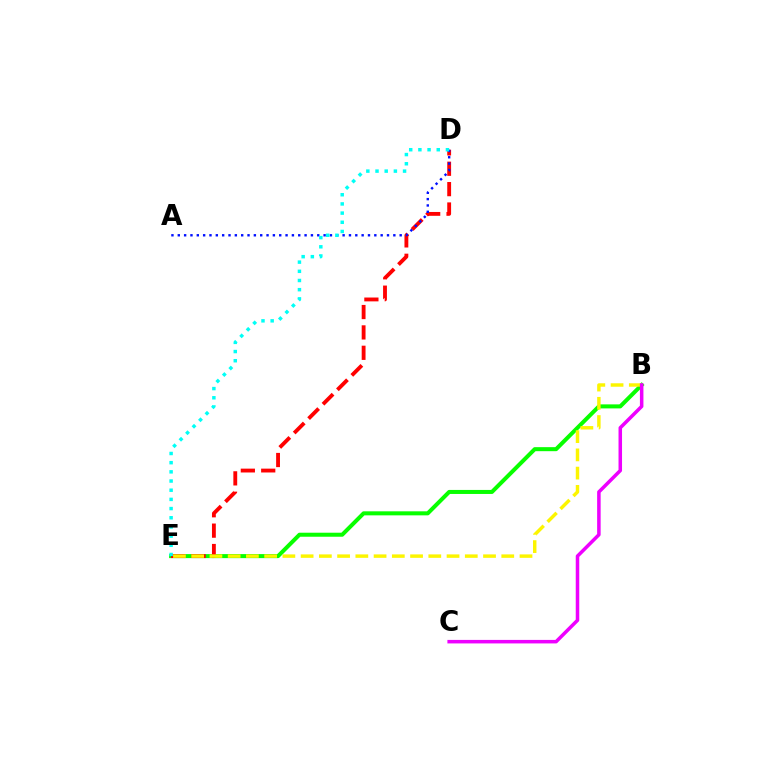{('B', 'E'): [{'color': '#08ff00', 'line_style': 'solid', 'thickness': 2.9}, {'color': '#fcf500', 'line_style': 'dashed', 'thickness': 2.48}], ('D', 'E'): [{'color': '#ff0000', 'line_style': 'dashed', 'thickness': 2.77}, {'color': '#00fff6', 'line_style': 'dotted', 'thickness': 2.49}], ('A', 'D'): [{'color': '#0010ff', 'line_style': 'dotted', 'thickness': 1.72}], ('B', 'C'): [{'color': '#ee00ff', 'line_style': 'solid', 'thickness': 2.53}]}